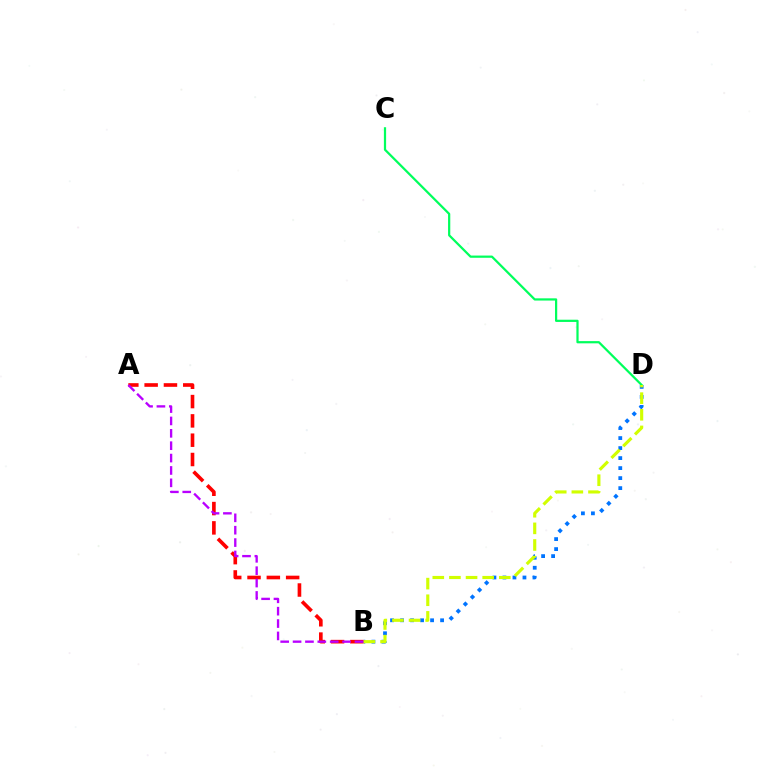{('B', 'D'): [{'color': '#0074ff', 'line_style': 'dotted', 'thickness': 2.72}, {'color': '#d1ff00', 'line_style': 'dashed', 'thickness': 2.26}], ('A', 'B'): [{'color': '#ff0000', 'line_style': 'dashed', 'thickness': 2.62}, {'color': '#b900ff', 'line_style': 'dashed', 'thickness': 1.68}], ('C', 'D'): [{'color': '#00ff5c', 'line_style': 'solid', 'thickness': 1.6}]}